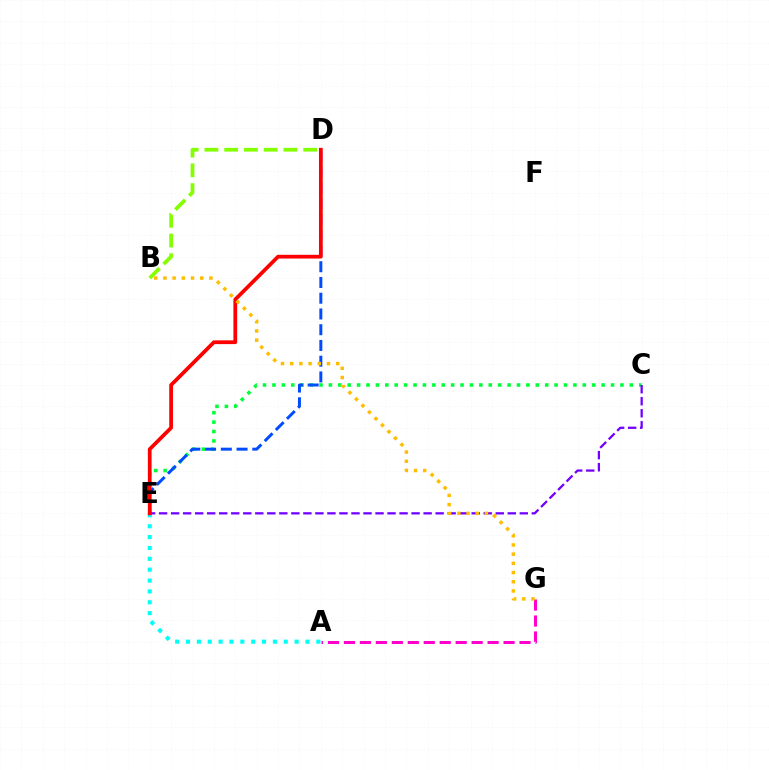{('B', 'D'): [{'color': '#84ff00', 'line_style': 'dashed', 'thickness': 2.68}], ('A', 'E'): [{'color': '#00fff6', 'line_style': 'dotted', 'thickness': 2.95}], ('C', 'E'): [{'color': '#00ff39', 'line_style': 'dotted', 'thickness': 2.56}, {'color': '#7200ff', 'line_style': 'dashed', 'thickness': 1.63}], ('A', 'G'): [{'color': '#ff00cf', 'line_style': 'dashed', 'thickness': 2.17}], ('D', 'E'): [{'color': '#004bff', 'line_style': 'dashed', 'thickness': 2.14}, {'color': '#ff0000', 'line_style': 'solid', 'thickness': 2.7}], ('B', 'G'): [{'color': '#ffbd00', 'line_style': 'dotted', 'thickness': 2.5}]}